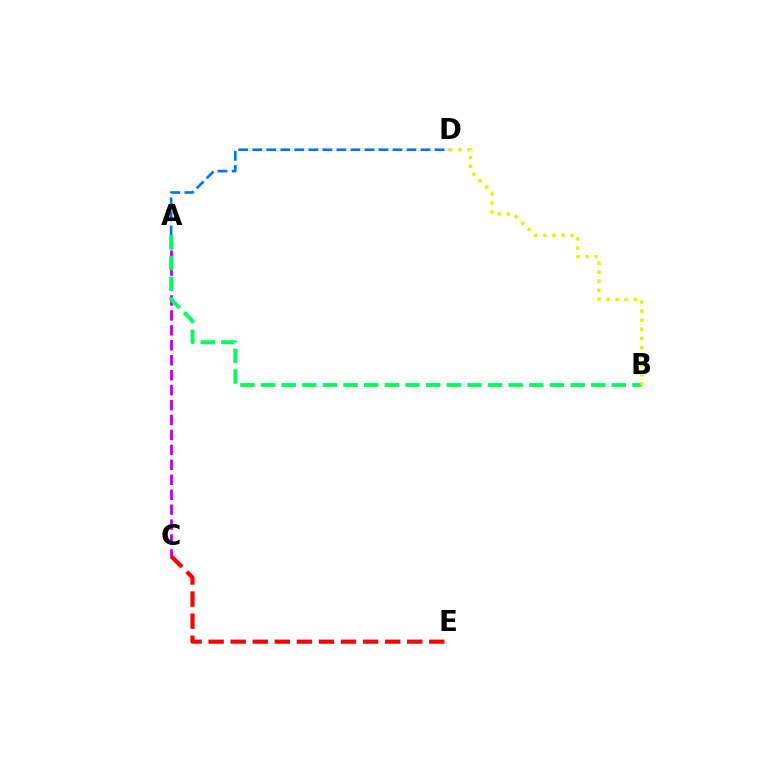{('A', 'D'): [{'color': '#0074ff', 'line_style': 'dashed', 'thickness': 1.91}], ('A', 'C'): [{'color': '#b900ff', 'line_style': 'dashed', 'thickness': 2.03}], ('A', 'B'): [{'color': '#00ff5c', 'line_style': 'dashed', 'thickness': 2.8}], ('B', 'D'): [{'color': '#d1ff00', 'line_style': 'dotted', 'thickness': 2.47}], ('C', 'E'): [{'color': '#ff0000', 'line_style': 'dashed', 'thickness': 3.0}]}